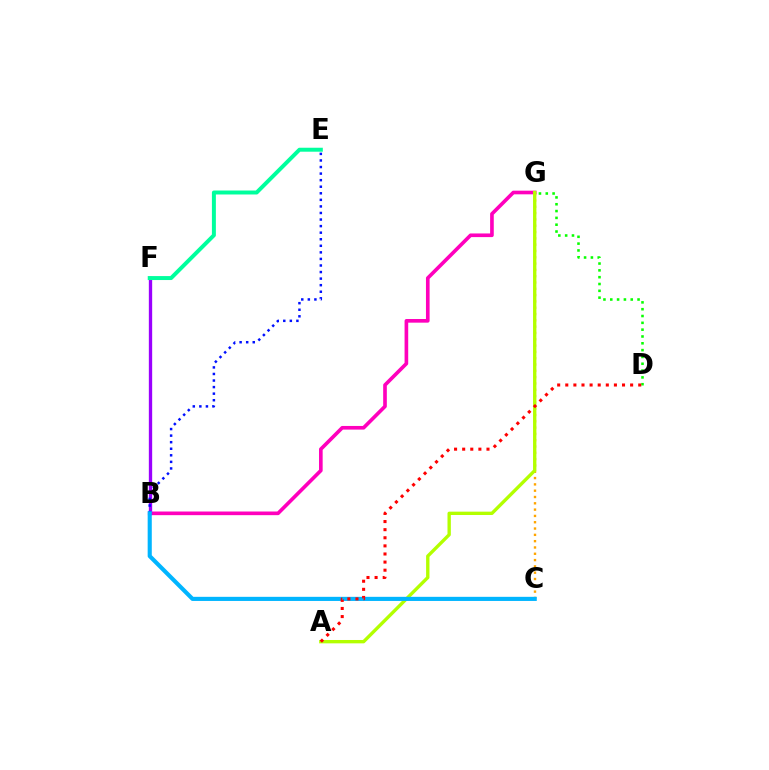{('B', 'G'): [{'color': '#ff00bd', 'line_style': 'solid', 'thickness': 2.62}], ('C', 'G'): [{'color': '#ffa500', 'line_style': 'dotted', 'thickness': 1.71}], ('A', 'G'): [{'color': '#b3ff00', 'line_style': 'solid', 'thickness': 2.42}], ('B', 'F'): [{'color': '#9b00ff', 'line_style': 'solid', 'thickness': 2.39}], ('E', 'F'): [{'color': '#00ff9d', 'line_style': 'solid', 'thickness': 2.85}], ('B', 'E'): [{'color': '#0010ff', 'line_style': 'dotted', 'thickness': 1.78}], ('B', 'C'): [{'color': '#00b5ff', 'line_style': 'solid', 'thickness': 2.97}], ('D', 'G'): [{'color': '#08ff00', 'line_style': 'dotted', 'thickness': 1.85}], ('A', 'D'): [{'color': '#ff0000', 'line_style': 'dotted', 'thickness': 2.2}]}